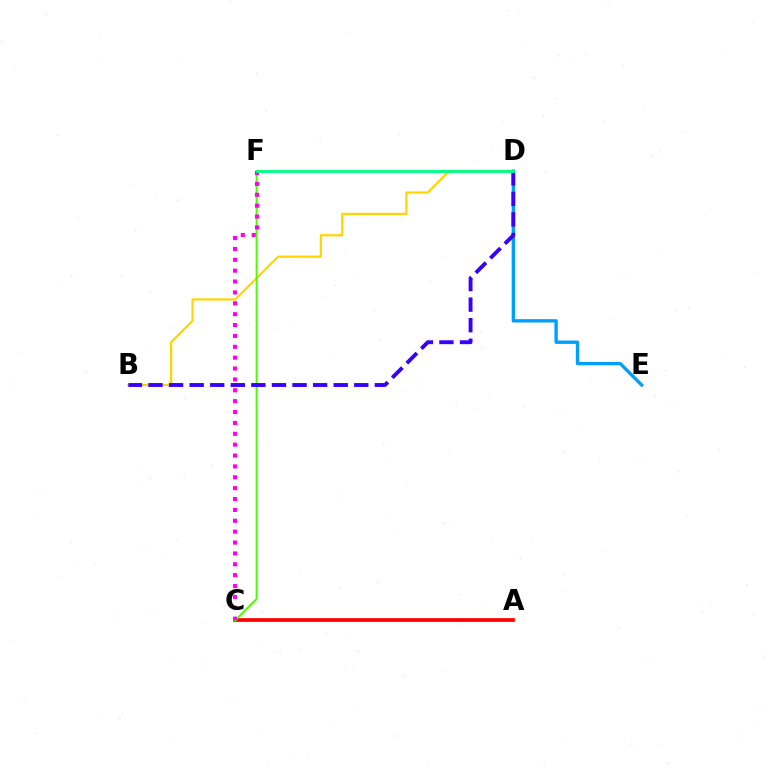{('A', 'C'): [{'color': '#ff0000', 'line_style': 'solid', 'thickness': 2.68}], ('B', 'D'): [{'color': '#ffd500', 'line_style': 'solid', 'thickness': 1.59}, {'color': '#3700ff', 'line_style': 'dashed', 'thickness': 2.8}], ('D', 'E'): [{'color': '#009eff', 'line_style': 'solid', 'thickness': 2.41}], ('C', 'F'): [{'color': '#4fff00', 'line_style': 'solid', 'thickness': 1.5}, {'color': '#ff00ed', 'line_style': 'dotted', 'thickness': 2.95}], ('D', 'F'): [{'color': '#00ff86', 'line_style': 'solid', 'thickness': 2.06}]}